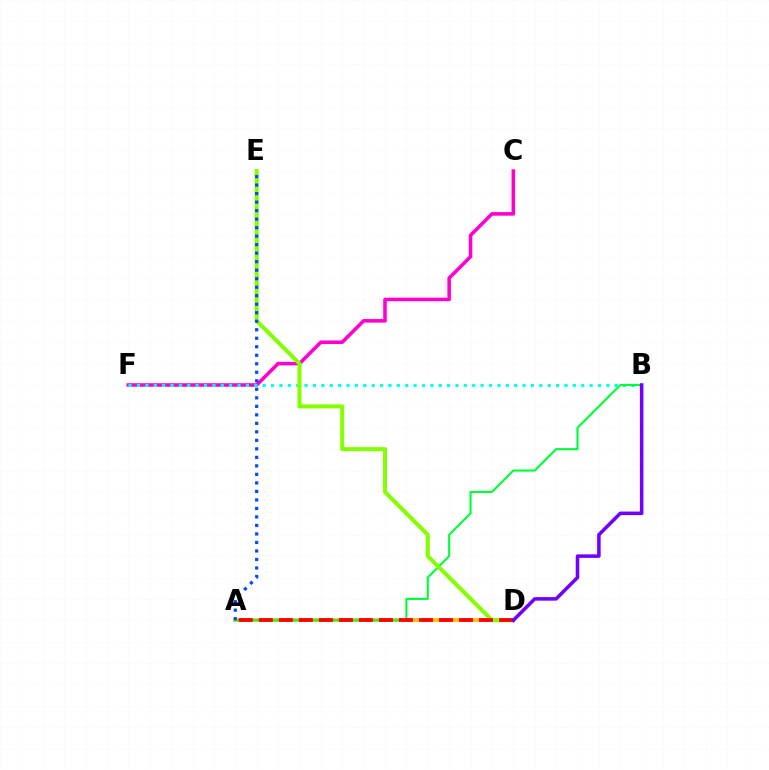{('A', 'D'): [{'color': '#ffbd00', 'line_style': 'solid', 'thickness': 2.63}, {'color': '#ff0000', 'line_style': 'dashed', 'thickness': 2.72}], ('C', 'F'): [{'color': '#ff00cf', 'line_style': 'solid', 'thickness': 2.57}], ('B', 'F'): [{'color': '#00fff6', 'line_style': 'dotted', 'thickness': 2.28}], ('A', 'B'): [{'color': '#00ff39', 'line_style': 'solid', 'thickness': 1.52}], ('D', 'E'): [{'color': '#84ff00', 'line_style': 'solid', 'thickness': 2.91}], ('B', 'D'): [{'color': '#7200ff', 'line_style': 'solid', 'thickness': 2.55}], ('A', 'E'): [{'color': '#004bff', 'line_style': 'dotted', 'thickness': 2.31}]}